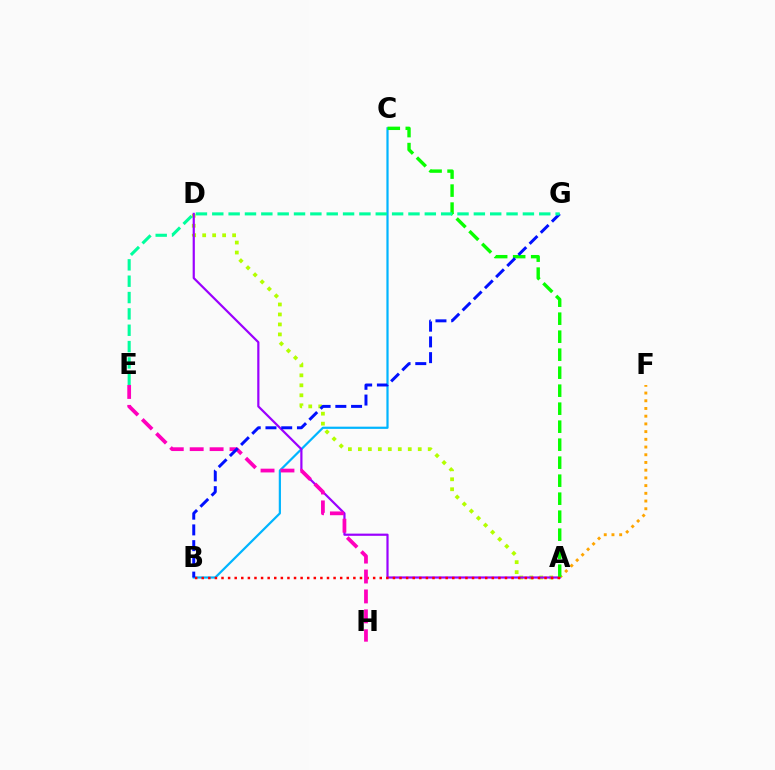{('A', 'F'): [{'color': '#ffa500', 'line_style': 'dotted', 'thickness': 2.1}], ('B', 'C'): [{'color': '#00b5ff', 'line_style': 'solid', 'thickness': 1.59}], ('A', 'D'): [{'color': '#b3ff00', 'line_style': 'dotted', 'thickness': 2.71}, {'color': '#9b00ff', 'line_style': 'solid', 'thickness': 1.58}], ('A', 'C'): [{'color': '#08ff00', 'line_style': 'dashed', 'thickness': 2.45}], ('A', 'B'): [{'color': '#ff0000', 'line_style': 'dotted', 'thickness': 1.79}], ('E', 'H'): [{'color': '#ff00bd', 'line_style': 'dashed', 'thickness': 2.71}], ('B', 'G'): [{'color': '#0010ff', 'line_style': 'dashed', 'thickness': 2.14}], ('E', 'G'): [{'color': '#00ff9d', 'line_style': 'dashed', 'thickness': 2.22}]}